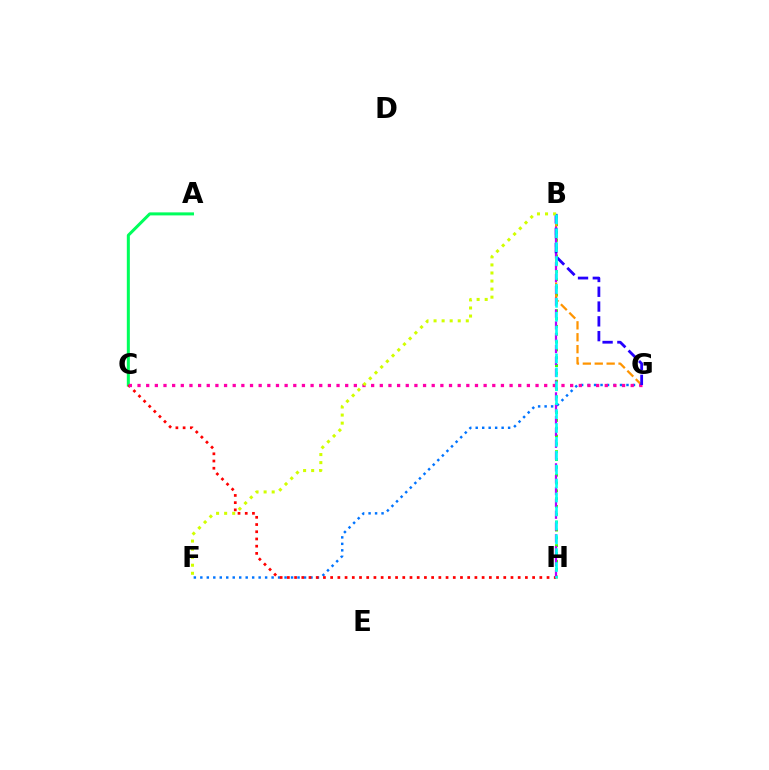{('A', 'C'): [{'color': '#00ff5c', 'line_style': 'solid', 'thickness': 2.18}], ('B', 'H'): [{'color': '#3dff00', 'line_style': 'dotted', 'thickness': 2.13}, {'color': '#b900ff', 'line_style': 'dashed', 'thickness': 1.61}, {'color': '#00fff6', 'line_style': 'dashed', 'thickness': 1.89}], ('F', 'G'): [{'color': '#0074ff', 'line_style': 'dotted', 'thickness': 1.76}], ('B', 'G'): [{'color': '#ff9400', 'line_style': 'dashed', 'thickness': 1.62}, {'color': '#2500ff', 'line_style': 'dashed', 'thickness': 2.01}], ('C', 'H'): [{'color': '#ff0000', 'line_style': 'dotted', 'thickness': 1.96}], ('C', 'G'): [{'color': '#ff00ac', 'line_style': 'dotted', 'thickness': 2.35}], ('B', 'F'): [{'color': '#d1ff00', 'line_style': 'dotted', 'thickness': 2.19}]}